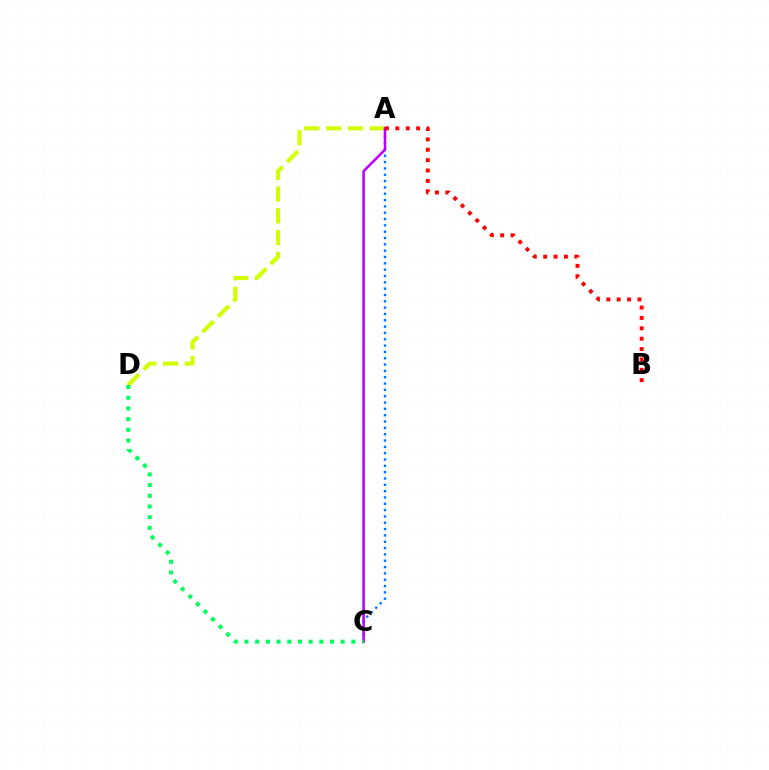{('A', 'C'): [{'color': '#0074ff', 'line_style': 'dotted', 'thickness': 1.72}, {'color': '#b900ff', 'line_style': 'solid', 'thickness': 1.82}], ('A', 'D'): [{'color': '#d1ff00', 'line_style': 'dashed', 'thickness': 2.96}], ('A', 'B'): [{'color': '#ff0000', 'line_style': 'dotted', 'thickness': 2.82}], ('C', 'D'): [{'color': '#00ff5c', 'line_style': 'dotted', 'thickness': 2.91}]}